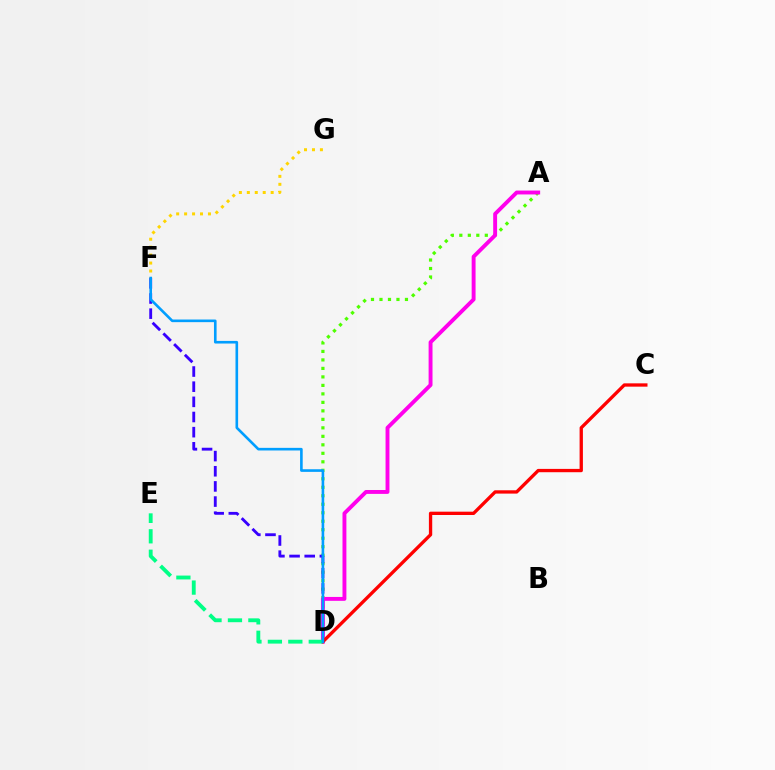{('A', 'D'): [{'color': '#4fff00', 'line_style': 'dotted', 'thickness': 2.31}, {'color': '#ff00ed', 'line_style': 'solid', 'thickness': 2.8}], ('F', 'G'): [{'color': '#ffd500', 'line_style': 'dotted', 'thickness': 2.16}], ('D', 'F'): [{'color': '#3700ff', 'line_style': 'dashed', 'thickness': 2.06}, {'color': '#009eff', 'line_style': 'solid', 'thickness': 1.89}], ('C', 'D'): [{'color': '#ff0000', 'line_style': 'solid', 'thickness': 2.39}], ('D', 'E'): [{'color': '#00ff86', 'line_style': 'dashed', 'thickness': 2.78}]}